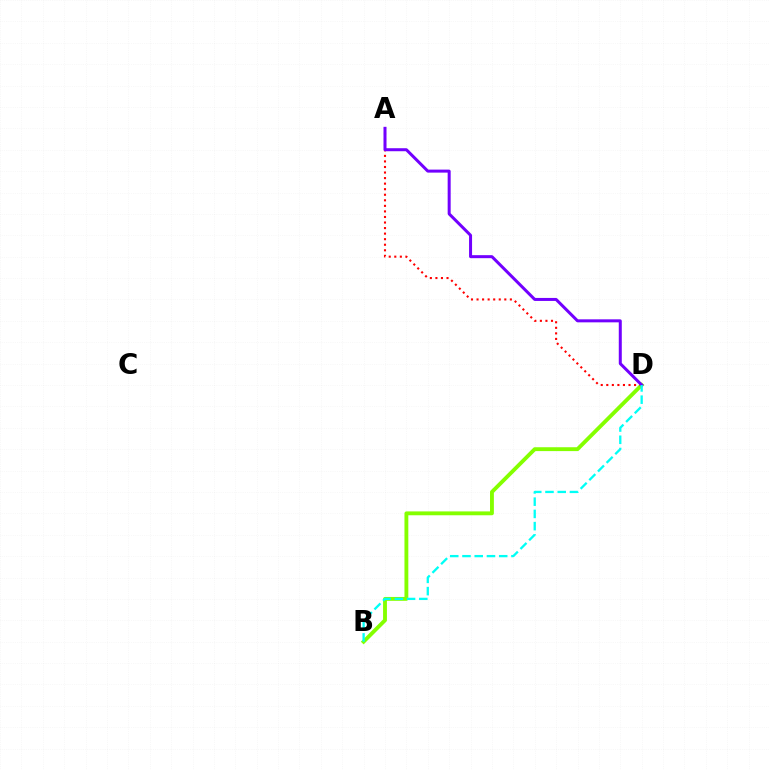{('B', 'D'): [{'color': '#84ff00', 'line_style': 'solid', 'thickness': 2.78}, {'color': '#00fff6', 'line_style': 'dashed', 'thickness': 1.66}], ('A', 'D'): [{'color': '#ff0000', 'line_style': 'dotted', 'thickness': 1.51}, {'color': '#7200ff', 'line_style': 'solid', 'thickness': 2.17}]}